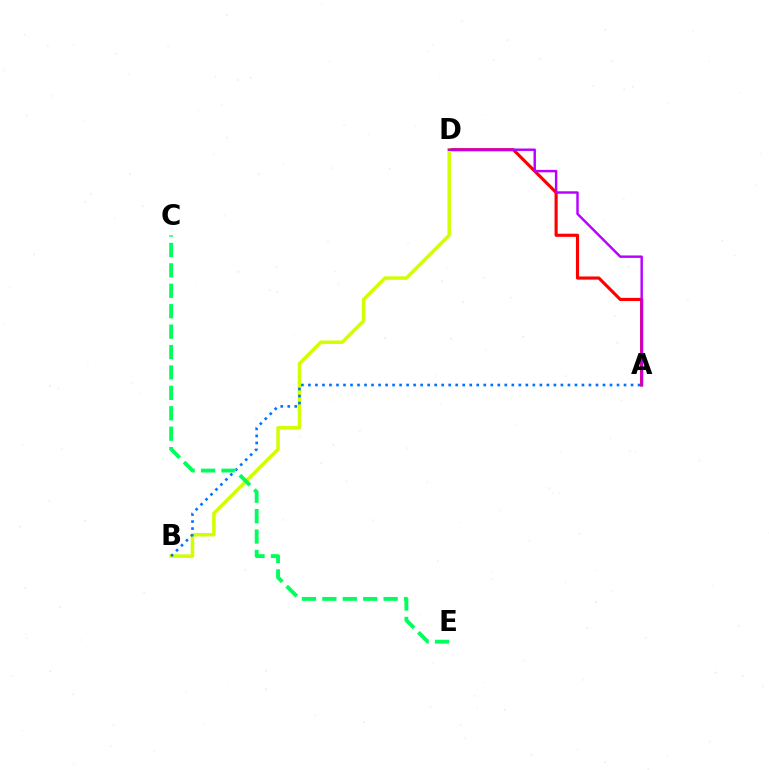{('A', 'D'): [{'color': '#ff0000', 'line_style': 'solid', 'thickness': 2.26}, {'color': '#b900ff', 'line_style': 'solid', 'thickness': 1.75}], ('B', 'D'): [{'color': '#d1ff00', 'line_style': 'solid', 'thickness': 2.52}], ('A', 'B'): [{'color': '#0074ff', 'line_style': 'dotted', 'thickness': 1.91}], ('C', 'E'): [{'color': '#00ff5c', 'line_style': 'dashed', 'thickness': 2.77}]}